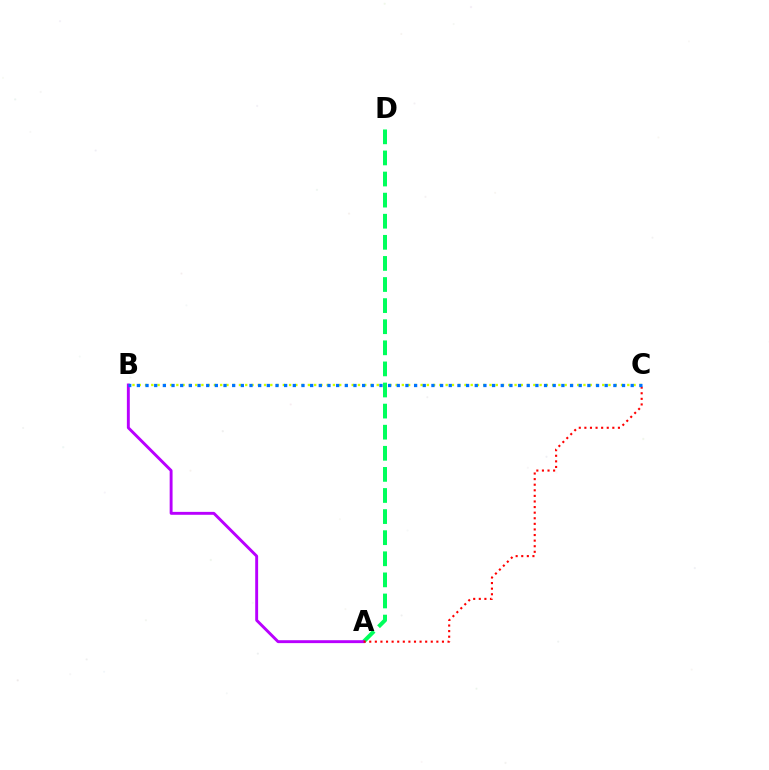{('B', 'C'): [{'color': '#d1ff00', 'line_style': 'dotted', 'thickness': 1.7}, {'color': '#0074ff', 'line_style': 'dotted', 'thickness': 2.35}], ('A', 'D'): [{'color': '#00ff5c', 'line_style': 'dashed', 'thickness': 2.87}], ('A', 'B'): [{'color': '#b900ff', 'line_style': 'solid', 'thickness': 2.09}], ('A', 'C'): [{'color': '#ff0000', 'line_style': 'dotted', 'thickness': 1.52}]}